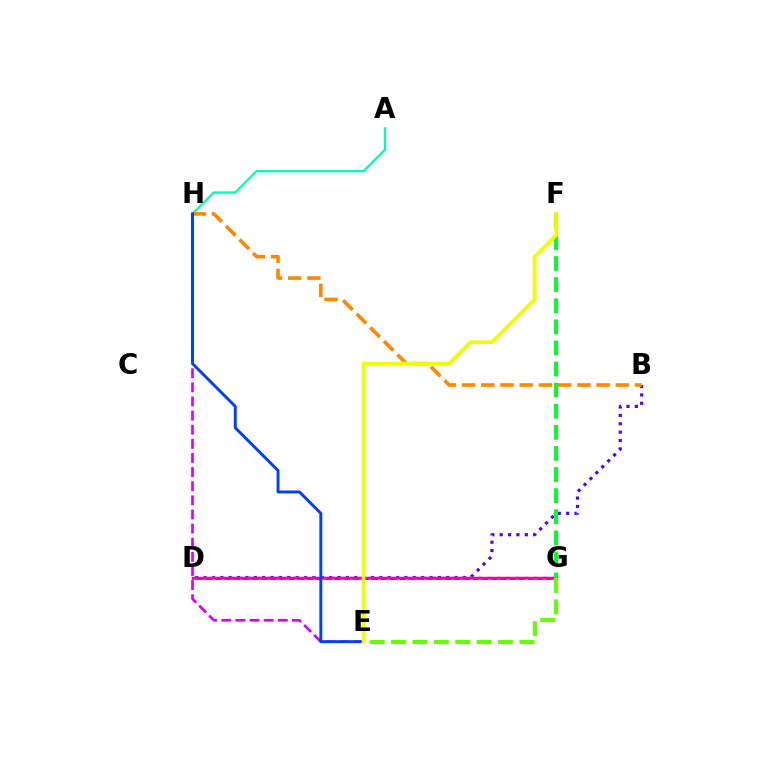{('B', 'D'): [{'color': '#4f00ff', 'line_style': 'dotted', 'thickness': 2.27}], ('D', 'G'): [{'color': '#ff0000', 'line_style': 'solid', 'thickness': 2.11}, {'color': '#00c7ff', 'line_style': 'dotted', 'thickness': 2.5}, {'color': '#ff00a0', 'line_style': 'solid', 'thickness': 1.78}], ('A', 'H'): [{'color': '#00ffaf', 'line_style': 'solid', 'thickness': 1.62}], ('B', 'H'): [{'color': '#ff8800', 'line_style': 'dashed', 'thickness': 2.61}], ('E', 'H'): [{'color': '#d600ff', 'line_style': 'dashed', 'thickness': 1.92}, {'color': '#003fff', 'line_style': 'solid', 'thickness': 2.11}], ('E', 'G'): [{'color': '#66ff00', 'line_style': 'dashed', 'thickness': 2.91}], ('F', 'G'): [{'color': '#00ff27', 'line_style': 'dashed', 'thickness': 2.87}], ('E', 'F'): [{'color': '#eeff00', 'line_style': 'solid', 'thickness': 2.69}]}